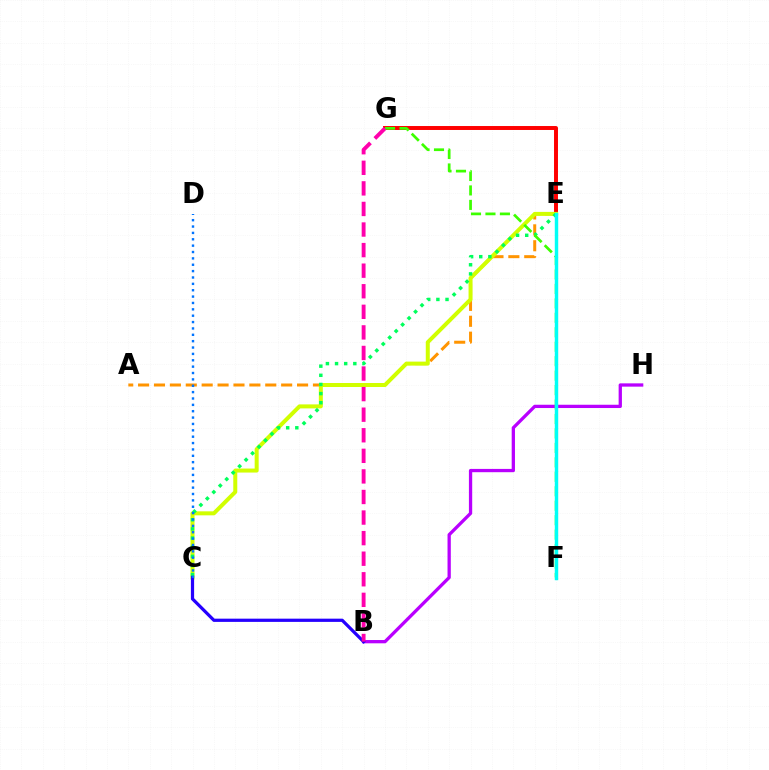{('E', 'G'): [{'color': '#ff0000', 'line_style': 'solid', 'thickness': 2.85}], ('A', 'E'): [{'color': '#ff9400', 'line_style': 'dashed', 'thickness': 2.16}], ('B', 'H'): [{'color': '#b900ff', 'line_style': 'solid', 'thickness': 2.37}], ('C', 'E'): [{'color': '#d1ff00', 'line_style': 'solid', 'thickness': 2.88}, {'color': '#00ff5c', 'line_style': 'dotted', 'thickness': 2.48}], ('F', 'G'): [{'color': '#3dff00', 'line_style': 'dashed', 'thickness': 1.96}], ('E', 'F'): [{'color': '#00fff6', 'line_style': 'solid', 'thickness': 2.47}], ('B', 'C'): [{'color': '#2500ff', 'line_style': 'solid', 'thickness': 2.32}], ('C', 'D'): [{'color': '#0074ff', 'line_style': 'dotted', 'thickness': 1.73}], ('B', 'G'): [{'color': '#ff00ac', 'line_style': 'dashed', 'thickness': 2.79}]}